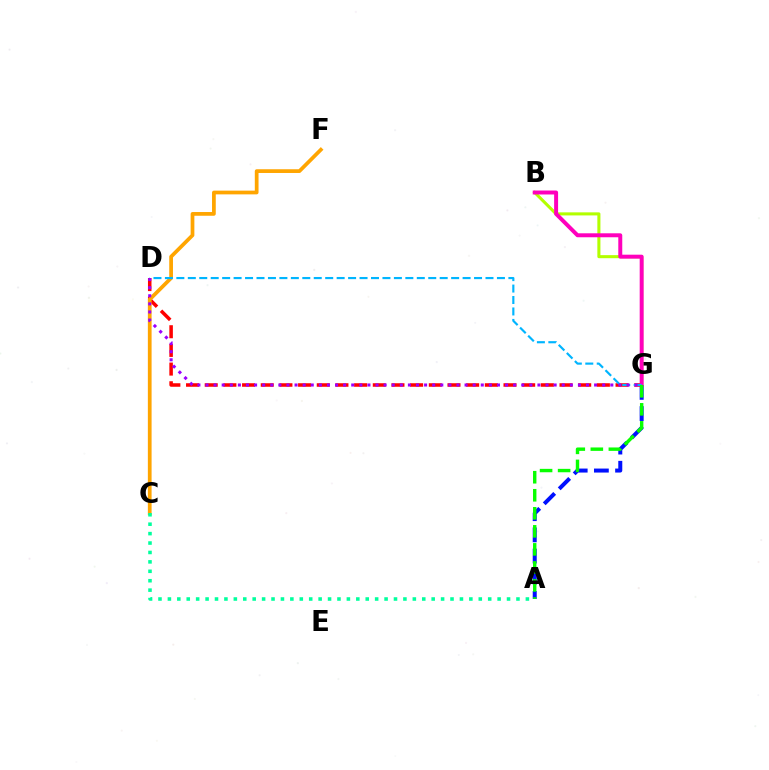{('A', 'G'): [{'color': '#0010ff', 'line_style': 'dashed', 'thickness': 2.88}, {'color': '#08ff00', 'line_style': 'dashed', 'thickness': 2.45}], ('D', 'G'): [{'color': '#ff0000', 'line_style': 'dashed', 'thickness': 2.54}, {'color': '#00b5ff', 'line_style': 'dashed', 'thickness': 1.56}, {'color': '#9b00ff', 'line_style': 'dotted', 'thickness': 2.2}], ('B', 'G'): [{'color': '#b3ff00', 'line_style': 'solid', 'thickness': 2.21}, {'color': '#ff00bd', 'line_style': 'solid', 'thickness': 2.85}], ('C', 'F'): [{'color': '#ffa500', 'line_style': 'solid', 'thickness': 2.69}], ('A', 'C'): [{'color': '#00ff9d', 'line_style': 'dotted', 'thickness': 2.56}]}